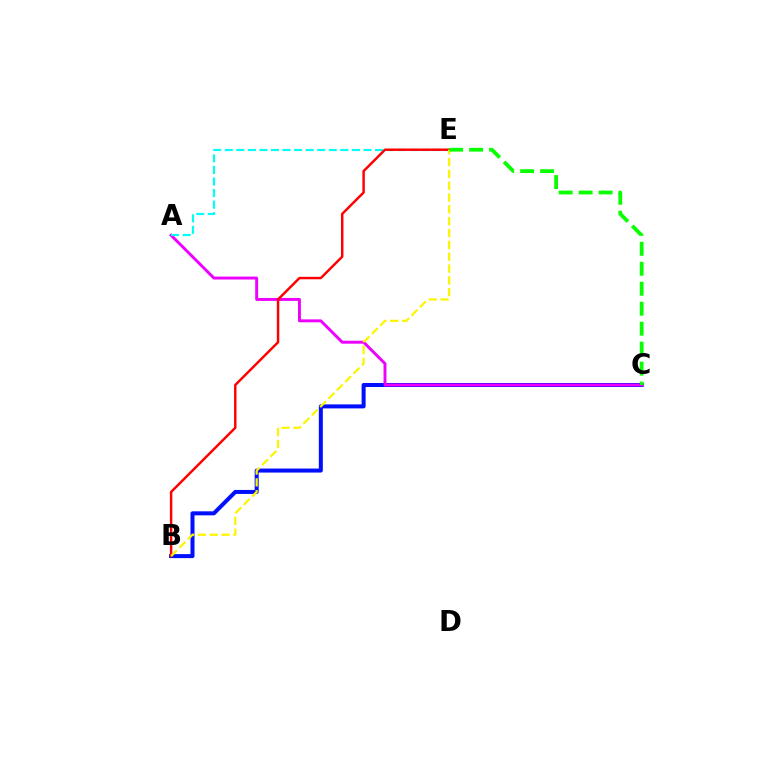{('B', 'C'): [{'color': '#0010ff', 'line_style': 'solid', 'thickness': 2.89}], ('A', 'C'): [{'color': '#ee00ff', 'line_style': 'solid', 'thickness': 2.12}], ('A', 'E'): [{'color': '#00fff6', 'line_style': 'dashed', 'thickness': 1.57}], ('B', 'E'): [{'color': '#ff0000', 'line_style': 'solid', 'thickness': 1.77}, {'color': '#fcf500', 'line_style': 'dashed', 'thickness': 1.61}], ('C', 'E'): [{'color': '#08ff00', 'line_style': 'dashed', 'thickness': 2.71}]}